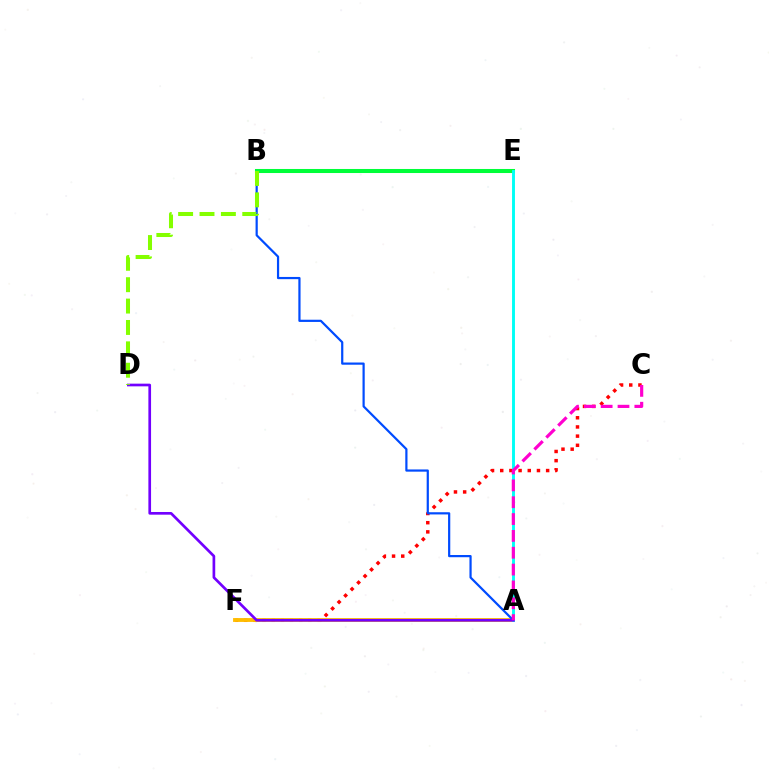{('C', 'F'): [{'color': '#ff0000', 'line_style': 'dotted', 'thickness': 2.5}], ('A', 'F'): [{'color': '#ffbd00', 'line_style': 'solid', 'thickness': 2.78}], ('A', 'B'): [{'color': '#004bff', 'line_style': 'solid', 'thickness': 1.59}], ('B', 'E'): [{'color': '#00ff39', 'line_style': 'solid', 'thickness': 2.91}], ('A', 'E'): [{'color': '#00fff6', 'line_style': 'solid', 'thickness': 2.09}], ('A', 'D'): [{'color': '#7200ff', 'line_style': 'solid', 'thickness': 1.93}], ('A', 'C'): [{'color': '#ff00cf', 'line_style': 'dashed', 'thickness': 2.29}], ('B', 'D'): [{'color': '#84ff00', 'line_style': 'dashed', 'thickness': 2.91}]}